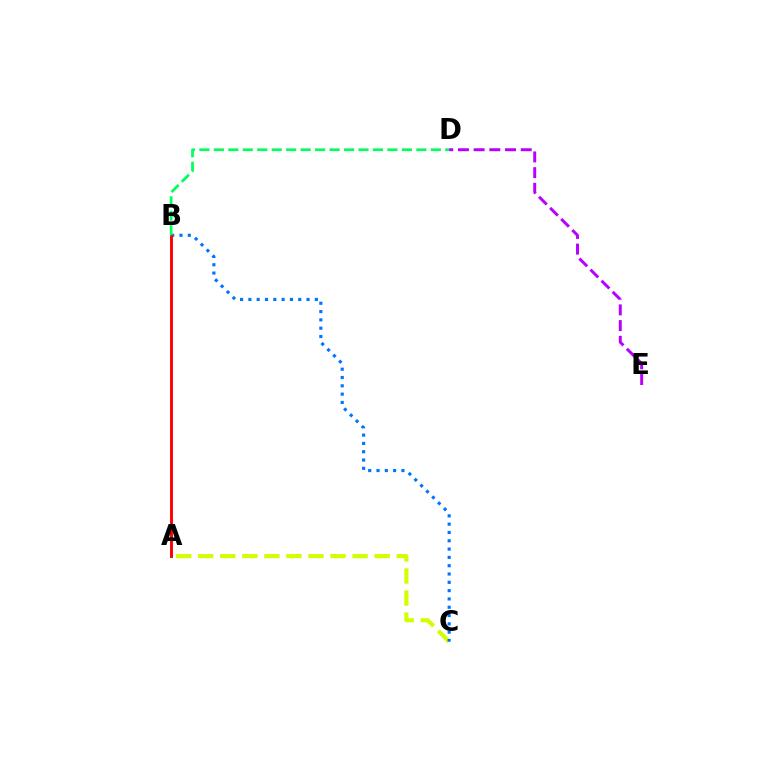{('A', 'C'): [{'color': '#d1ff00', 'line_style': 'dashed', 'thickness': 3.0}], ('B', 'C'): [{'color': '#0074ff', 'line_style': 'dotted', 'thickness': 2.26}], ('A', 'B'): [{'color': '#ff0000', 'line_style': 'solid', 'thickness': 2.1}], ('B', 'D'): [{'color': '#00ff5c', 'line_style': 'dashed', 'thickness': 1.97}], ('D', 'E'): [{'color': '#b900ff', 'line_style': 'dashed', 'thickness': 2.13}]}